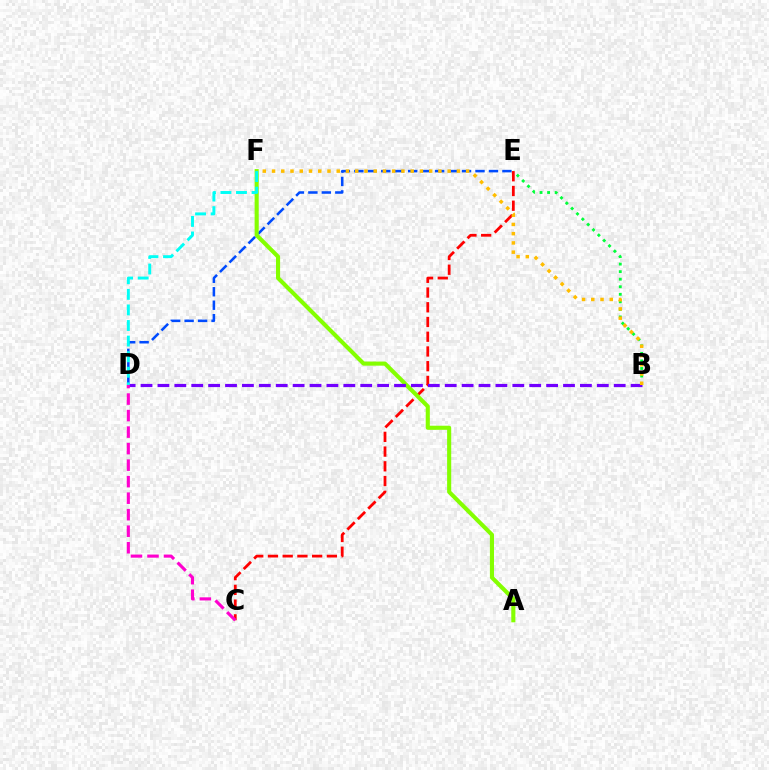{('B', 'E'): [{'color': '#00ff39', 'line_style': 'dotted', 'thickness': 2.05}], ('D', 'E'): [{'color': '#004bff', 'line_style': 'dashed', 'thickness': 1.83}], ('C', 'E'): [{'color': '#ff0000', 'line_style': 'dashed', 'thickness': 2.0}], ('A', 'F'): [{'color': '#84ff00', 'line_style': 'solid', 'thickness': 2.95}], ('B', 'D'): [{'color': '#7200ff', 'line_style': 'dashed', 'thickness': 2.3}], ('B', 'F'): [{'color': '#ffbd00', 'line_style': 'dotted', 'thickness': 2.51}], ('D', 'F'): [{'color': '#00fff6', 'line_style': 'dashed', 'thickness': 2.12}], ('C', 'D'): [{'color': '#ff00cf', 'line_style': 'dashed', 'thickness': 2.24}]}